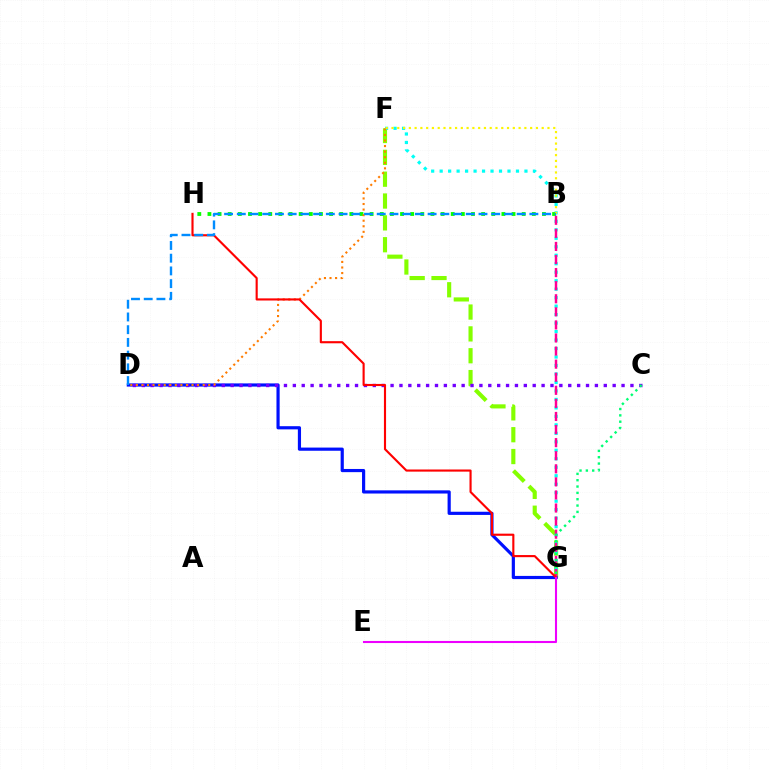{('F', 'G'): [{'color': '#84ff00', 'line_style': 'dashed', 'thickness': 2.97}, {'color': '#00fff6', 'line_style': 'dotted', 'thickness': 2.3}], ('D', 'G'): [{'color': '#0010ff', 'line_style': 'solid', 'thickness': 2.29}], ('B', 'H'): [{'color': '#08ff00', 'line_style': 'dotted', 'thickness': 2.75}], ('C', 'D'): [{'color': '#7200ff', 'line_style': 'dotted', 'thickness': 2.41}], ('B', 'G'): [{'color': '#ff0094', 'line_style': 'dashed', 'thickness': 1.78}], ('D', 'F'): [{'color': '#ff7c00', 'line_style': 'dotted', 'thickness': 1.51}], ('C', 'G'): [{'color': '#00ff74', 'line_style': 'dotted', 'thickness': 1.72}], ('B', 'F'): [{'color': '#fcf500', 'line_style': 'dotted', 'thickness': 1.57}], ('G', 'H'): [{'color': '#ff0000', 'line_style': 'solid', 'thickness': 1.53}], ('E', 'G'): [{'color': '#ee00ff', 'line_style': 'solid', 'thickness': 1.51}], ('B', 'D'): [{'color': '#008cff', 'line_style': 'dashed', 'thickness': 1.73}]}